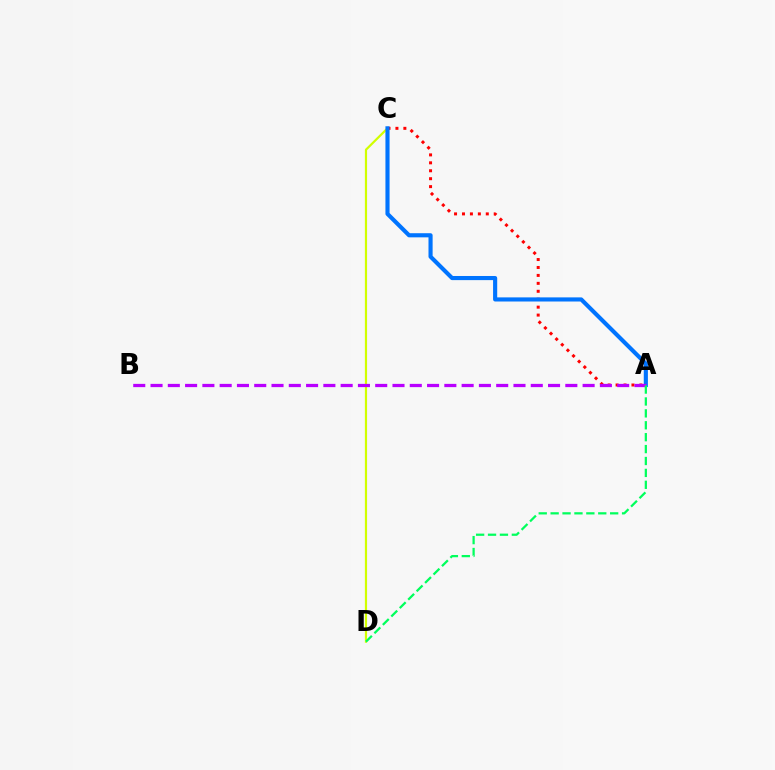{('C', 'D'): [{'color': '#d1ff00', 'line_style': 'solid', 'thickness': 1.58}], ('A', 'C'): [{'color': '#ff0000', 'line_style': 'dotted', 'thickness': 2.16}, {'color': '#0074ff', 'line_style': 'solid', 'thickness': 2.97}], ('A', 'B'): [{'color': '#b900ff', 'line_style': 'dashed', 'thickness': 2.35}], ('A', 'D'): [{'color': '#00ff5c', 'line_style': 'dashed', 'thickness': 1.62}]}